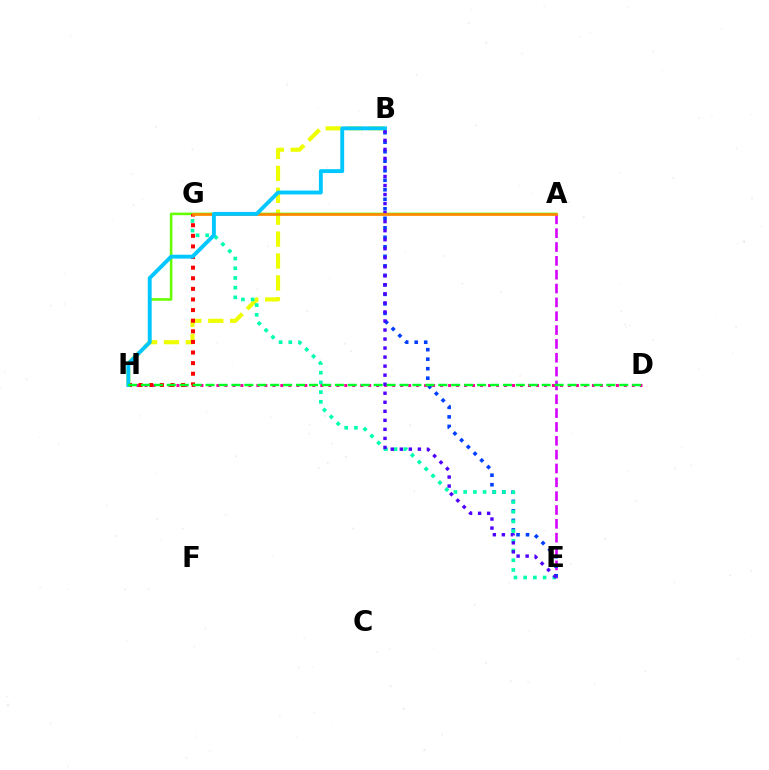{('A', 'E'): [{'color': '#d600ff', 'line_style': 'dashed', 'thickness': 1.88}], ('B', 'H'): [{'color': '#eeff00', 'line_style': 'dashed', 'thickness': 2.98}, {'color': '#00c7ff', 'line_style': 'solid', 'thickness': 2.8}], ('B', 'E'): [{'color': '#003fff', 'line_style': 'dotted', 'thickness': 2.58}, {'color': '#4f00ff', 'line_style': 'dotted', 'thickness': 2.45}], ('A', 'H'): [{'color': '#66ff00', 'line_style': 'solid', 'thickness': 1.85}], ('D', 'H'): [{'color': '#ff00a0', 'line_style': 'dotted', 'thickness': 2.17}, {'color': '#00ff27', 'line_style': 'dashed', 'thickness': 1.76}], ('E', 'G'): [{'color': '#00ffaf', 'line_style': 'dotted', 'thickness': 2.64}], ('G', 'H'): [{'color': '#ff0000', 'line_style': 'dotted', 'thickness': 2.88}], ('A', 'G'): [{'color': '#ff8800', 'line_style': 'solid', 'thickness': 1.96}]}